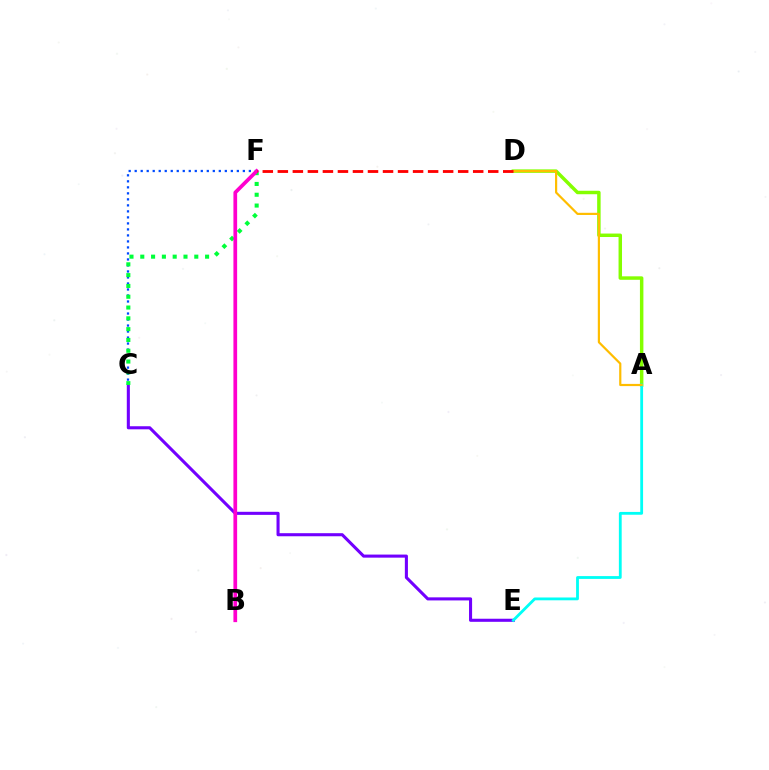{('A', 'D'): [{'color': '#84ff00', 'line_style': 'solid', 'thickness': 2.49}, {'color': '#ffbd00', 'line_style': 'solid', 'thickness': 1.58}], ('C', 'F'): [{'color': '#004bff', 'line_style': 'dotted', 'thickness': 1.63}, {'color': '#00ff39', 'line_style': 'dotted', 'thickness': 2.94}], ('C', 'E'): [{'color': '#7200ff', 'line_style': 'solid', 'thickness': 2.21}], ('A', 'E'): [{'color': '#00fff6', 'line_style': 'solid', 'thickness': 2.03}], ('B', 'F'): [{'color': '#ff00cf', 'line_style': 'solid', 'thickness': 2.67}], ('D', 'F'): [{'color': '#ff0000', 'line_style': 'dashed', 'thickness': 2.04}]}